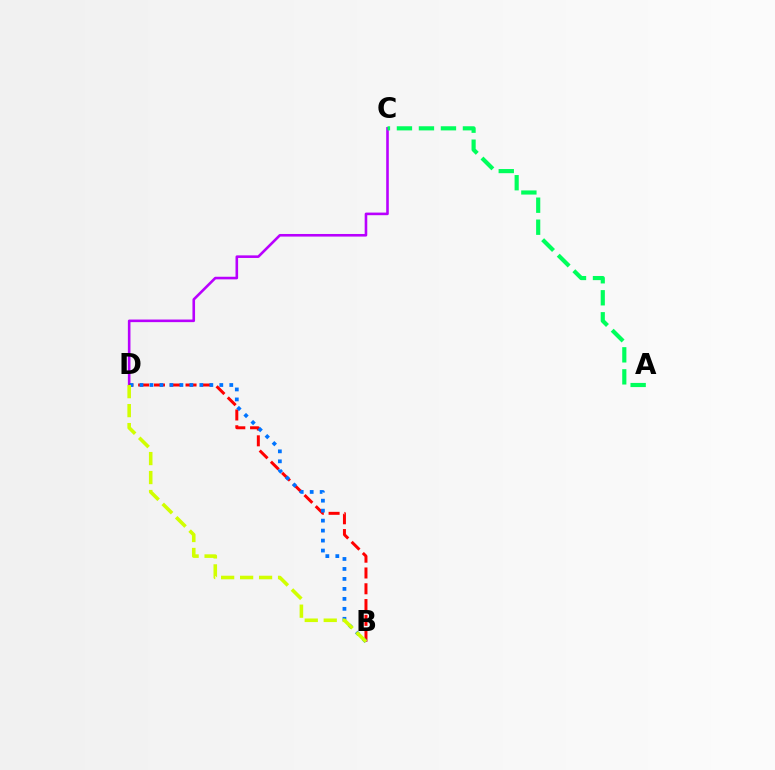{('C', 'D'): [{'color': '#b900ff', 'line_style': 'solid', 'thickness': 1.87}], ('B', 'D'): [{'color': '#ff0000', 'line_style': 'dashed', 'thickness': 2.15}, {'color': '#0074ff', 'line_style': 'dotted', 'thickness': 2.71}, {'color': '#d1ff00', 'line_style': 'dashed', 'thickness': 2.58}], ('A', 'C'): [{'color': '#00ff5c', 'line_style': 'dashed', 'thickness': 2.99}]}